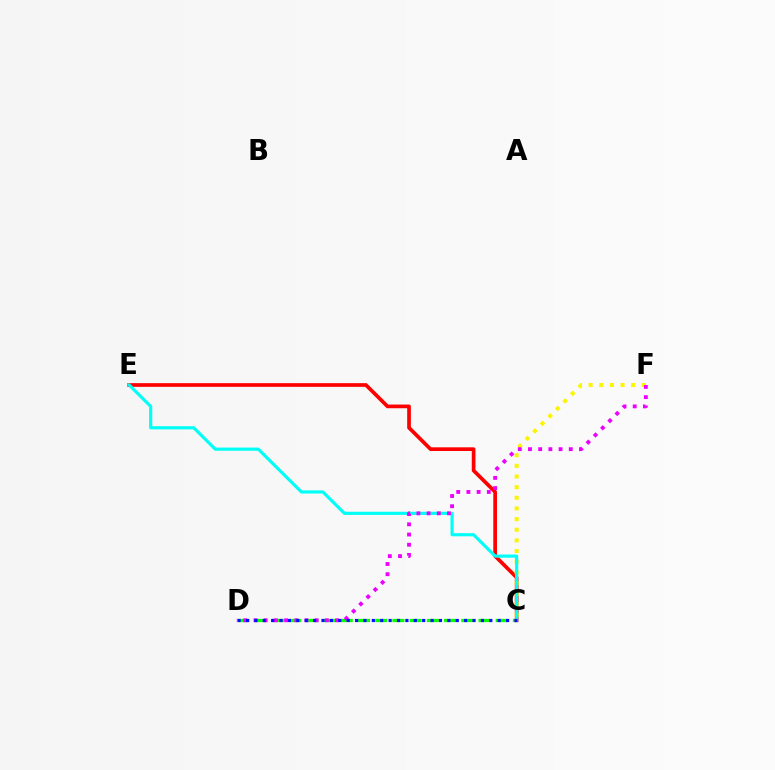{('C', 'D'): [{'color': '#08ff00', 'line_style': 'dashed', 'thickness': 2.34}, {'color': '#0010ff', 'line_style': 'dotted', 'thickness': 2.28}], ('C', 'E'): [{'color': '#ff0000', 'line_style': 'solid', 'thickness': 2.66}, {'color': '#00fff6', 'line_style': 'solid', 'thickness': 2.26}], ('C', 'F'): [{'color': '#fcf500', 'line_style': 'dotted', 'thickness': 2.89}], ('D', 'F'): [{'color': '#ee00ff', 'line_style': 'dotted', 'thickness': 2.77}]}